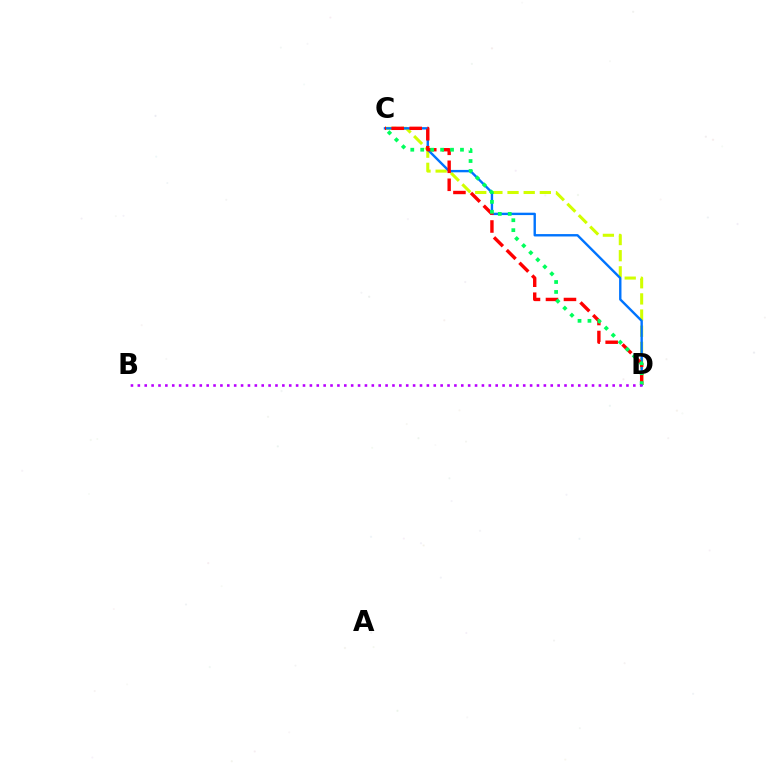{('C', 'D'): [{'color': '#d1ff00', 'line_style': 'dashed', 'thickness': 2.19}, {'color': '#0074ff', 'line_style': 'solid', 'thickness': 1.72}, {'color': '#ff0000', 'line_style': 'dashed', 'thickness': 2.44}, {'color': '#00ff5c', 'line_style': 'dotted', 'thickness': 2.7}], ('B', 'D'): [{'color': '#b900ff', 'line_style': 'dotted', 'thickness': 1.87}]}